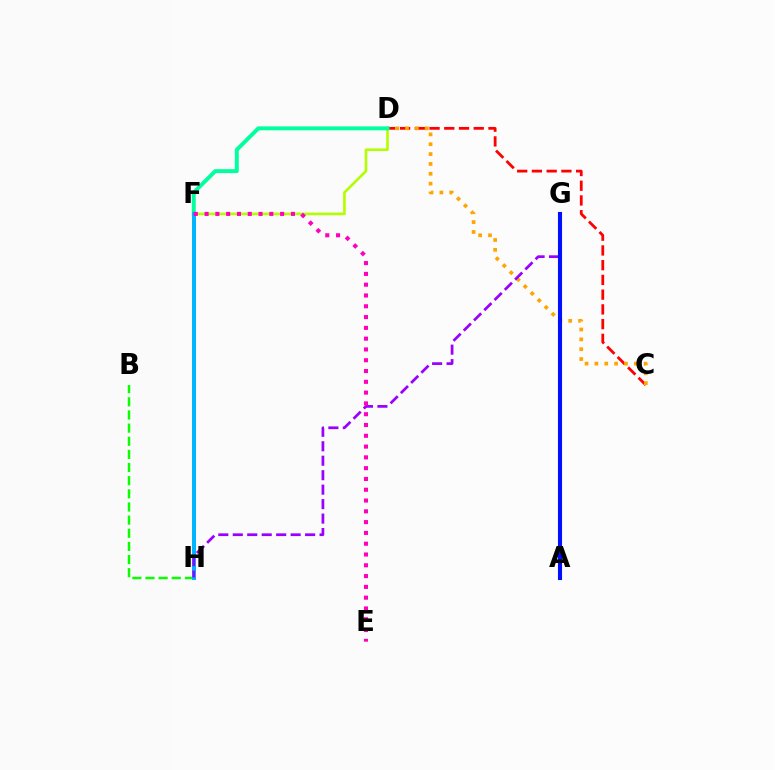{('C', 'D'): [{'color': '#ff0000', 'line_style': 'dashed', 'thickness': 2.0}, {'color': '#ffa500', 'line_style': 'dotted', 'thickness': 2.68}], ('D', 'F'): [{'color': '#b3ff00', 'line_style': 'solid', 'thickness': 1.9}, {'color': '#00ff9d', 'line_style': 'solid', 'thickness': 2.82}], ('B', 'H'): [{'color': '#08ff00', 'line_style': 'dashed', 'thickness': 1.79}], ('F', 'H'): [{'color': '#00b5ff', 'line_style': 'solid', 'thickness': 2.88}], ('G', 'H'): [{'color': '#9b00ff', 'line_style': 'dashed', 'thickness': 1.97}], ('A', 'G'): [{'color': '#0010ff', 'line_style': 'solid', 'thickness': 2.94}], ('E', 'F'): [{'color': '#ff00bd', 'line_style': 'dotted', 'thickness': 2.93}]}